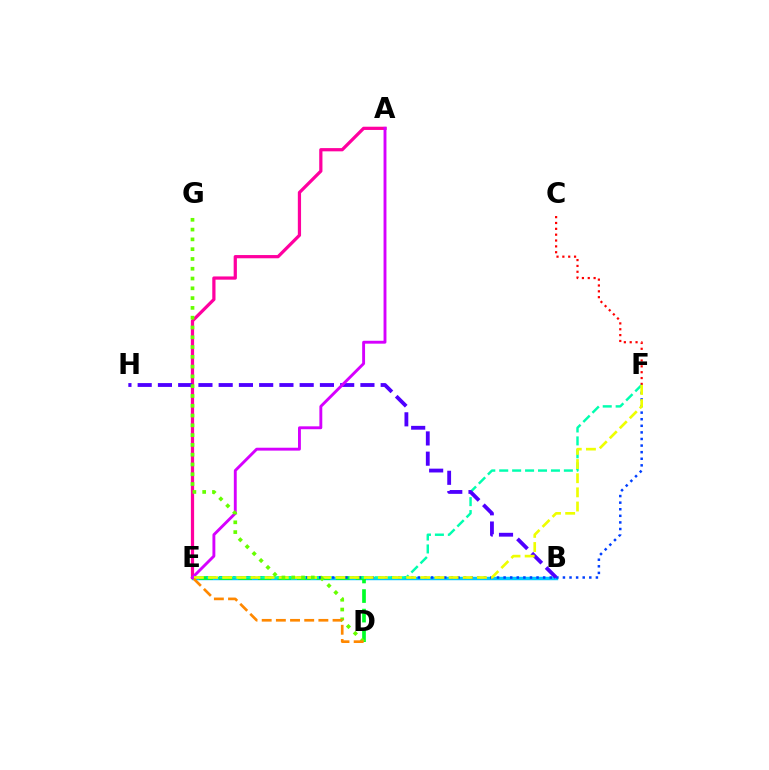{('B', 'E'): [{'color': '#00c7ff', 'line_style': 'solid', 'thickness': 2.48}], ('D', 'E'): [{'color': '#00ff27', 'line_style': 'dashed', 'thickness': 2.66}, {'color': '#ff8800', 'line_style': 'dashed', 'thickness': 1.93}], ('C', 'F'): [{'color': '#ff0000', 'line_style': 'dotted', 'thickness': 1.59}], ('E', 'F'): [{'color': '#003fff', 'line_style': 'dotted', 'thickness': 1.79}, {'color': '#00ffaf', 'line_style': 'dashed', 'thickness': 1.76}, {'color': '#eeff00', 'line_style': 'dashed', 'thickness': 1.92}], ('A', 'E'): [{'color': '#ff00a0', 'line_style': 'solid', 'thickness': 2.33}, {'color': '#d600ff', 'line_style': 'solid', 'thickness': 2.08}], ('B', 'H'): [{'color': '#4f00ff', 'line_style': 'dashed', 'thickness': 2.75}], ('D', 'G'): [{'color': '#66ff00', 'line_style': 'dotted', 'thickness': 2.66}]}